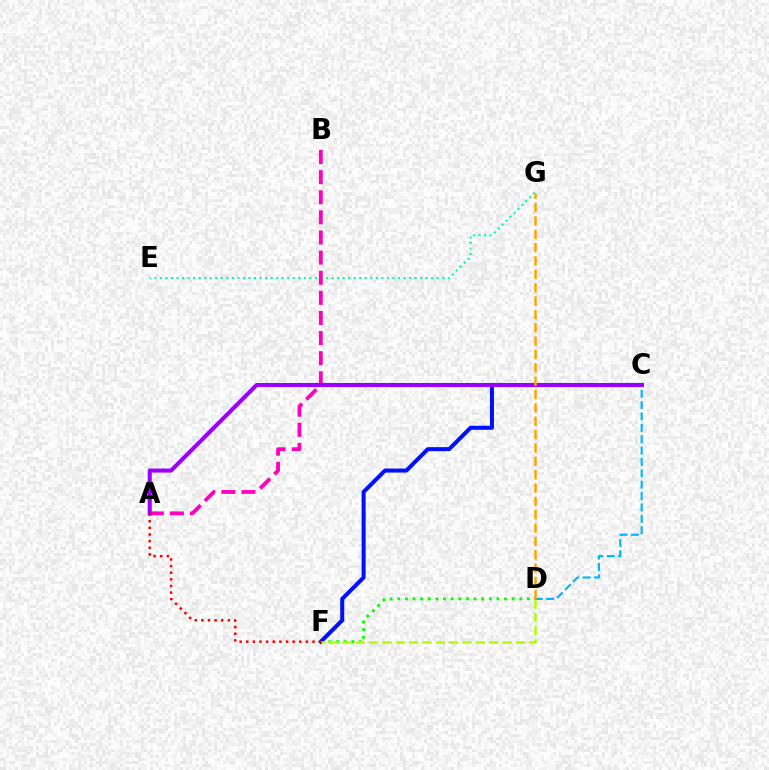{('E', 'G'): [{'color': '#00ff9d', 'line_style': 'dotted', 'thickness': 1.5}], ('D', 'F'): [{'color': '#08ff00', 'line_style': 'dotted', 'thickness': 2.07}, {'color': '#b3ff00', 'line_style': 'dashed', 'thickness': 1.81}], ('C', 'F'): [{'color': '#0010ff', 'line_style': 'solid', 'thickness': 2.9}], ('C', 'D'): [{'color': '#00b5ff', 'line_style': 'dashed', 'thickness': 1.54}], ('A', 'B'): [{'color': '#ff00bd', 'line_style': 'dashed', 'thickness': 2.73}], ('A', 'C'): [{'color': '#9b00ff', 'line_style': 'solid', 'thickness': 2.92}], ('D', 'G'): [{'color': '#ffa500', 'line_style': 'dashed', 'thickness': 1.81}], ('A', 'F'): [{'color': '#ff0000', 'line_style': 'dotted', 'thickness': 1.8}]}